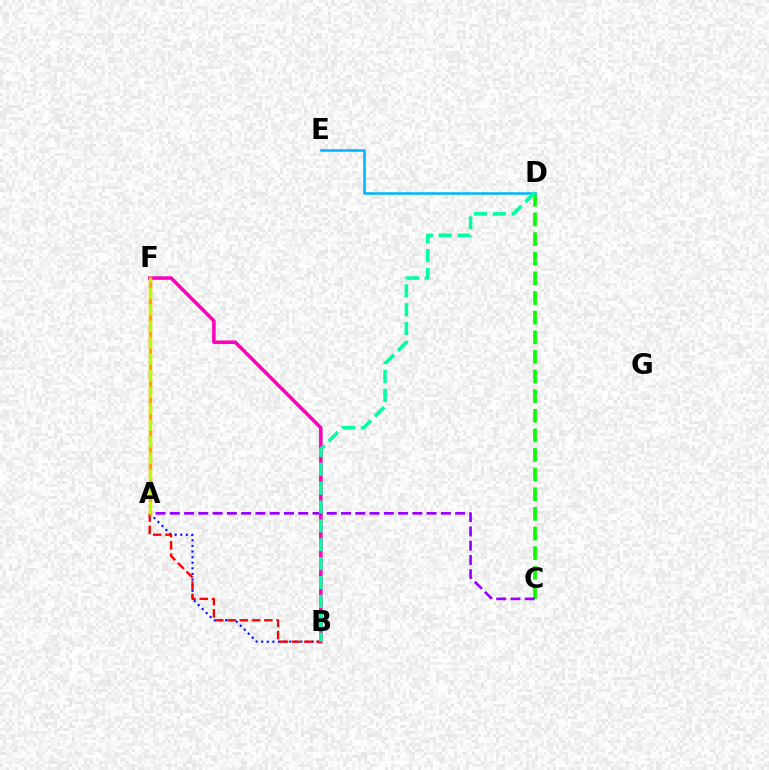{('C', 'D'): [{'color': '#08ff00', 'line_style': 'dashed', 'thickness': 2.67}], ('D', 'E'): [{'color': '#00b5ff', 'line_style': 'solid', 'thickness': 1.82}], ('A', 'B'): [{'color': '#0010ff', 'line_style': 'dotted', 'thickness': 1.53}, {'color': '#ff0000', 'line_style': 'dashed', 'thickness': 1.67}], ('B', 'F'): [{'color': '#ff00bd', 'line_style': 'solid', 'thickness': 2.55}], ('A', 'C'): [{'color': '#9b00ff', 'line_style': 'dashed', 'thickness': 1.94}], ('B', 'D'): [{'color': '#00ff9d', 'line_style': 'dashed', 'thickness': 2.56}], ('A', 'F'): [{'color': '#ffa500', 'line_style': 'solid', 'thickness': 2.51}, {'color': '#b3ff00', 'line_style': 'dashed', 'thickness': 2.24}]}